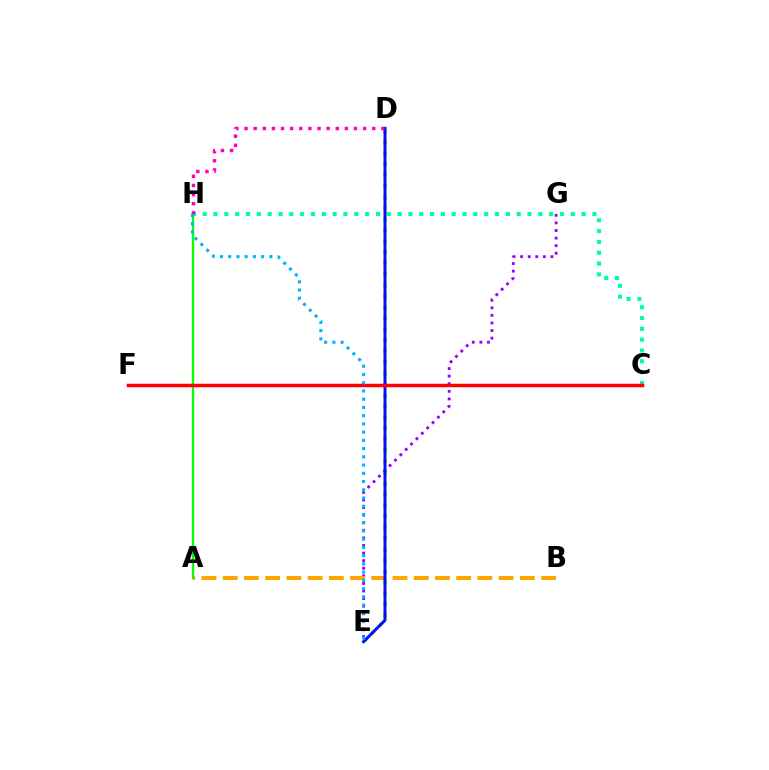{('D', 'E'): [{'color': '#b3ff00', 'line_style': 'dotted', 'thickness': 2.99}, {'color': '#0010ff', 'line_style': 'solid', 'thickness': 2.15}], ('E', 'G'): [{'color': '#9b00ff', 'line_style': 'dotted', 'thickness': 2.06}], ('A', 'B'): [{'color': '#ffa500', 'line_style': 'dashed', 'thickness': 2.88}], ('C', 'H'): [{'color': '#00ff9d', 'line_style': 'dotted', 'thickness': 2.94}], ('A', 'H'): [{'color': '#08ff00', 'line_style': 'solid', 'thickness': 1.67}], ('D', 'H'): [{'color': '#ff00bd', 'line_style': 'dotted', 'thickness': 2.48}], ('C', 'F'): [{'color': '#ff0000', 'line_style': 'solid', 'thickness': 2.52}], ('E', 'H'): [{'color': '#00b5ff', 'line_style': 'dotted', 'thickness': 2.24}]}